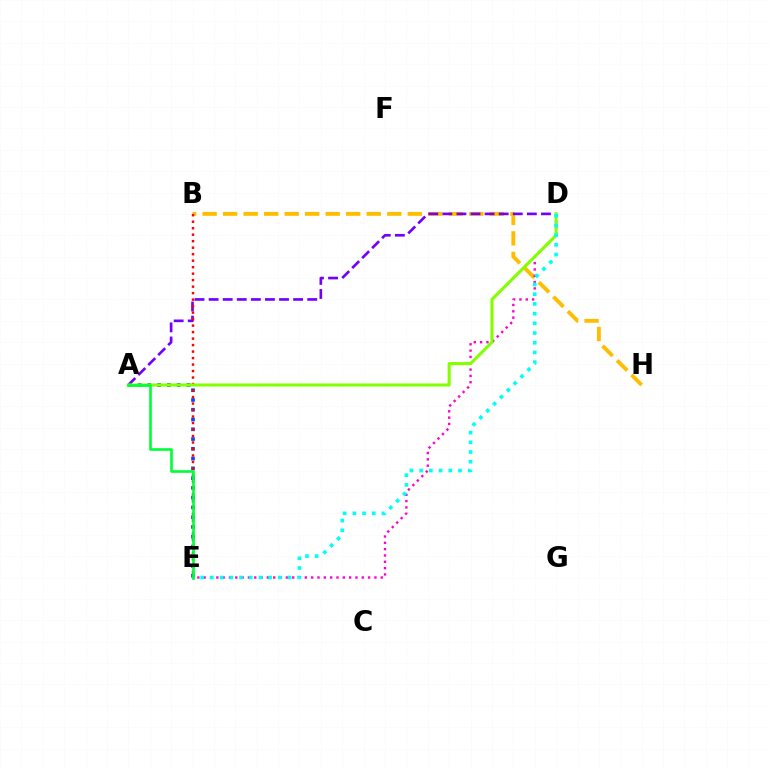{('B', 'H'): [{'color': '#ffbd00', 'line_style': 'dashed', 'thickness': 2.79}], ('A', 'D'): [{'color': '#7200ff', 'line_style': 'dashed', 'thickness': 1.91}, {'color': '#84ff00', 'line_style': 'solid', 'thickness': 2.22}], ('A', 'E'): [{'color': '#004bff', 'line_style': 'dotted', 'thickness': 2.65}, {'color': '#00ff39', 'line_style': 'solid', 'thickness': 1.92}], ('B', 'E'): [{'color': '#ff0000', 'line_style': 'dotted', 'thickness': 1.76}], ('D', 'E'): [{'color': '#ff00cf', 'line_style': 'dotted', 'thickness': 1.72}, {'color': '#00fff6', 'line_style': 'dotted', 'thickness': 2.64}]}